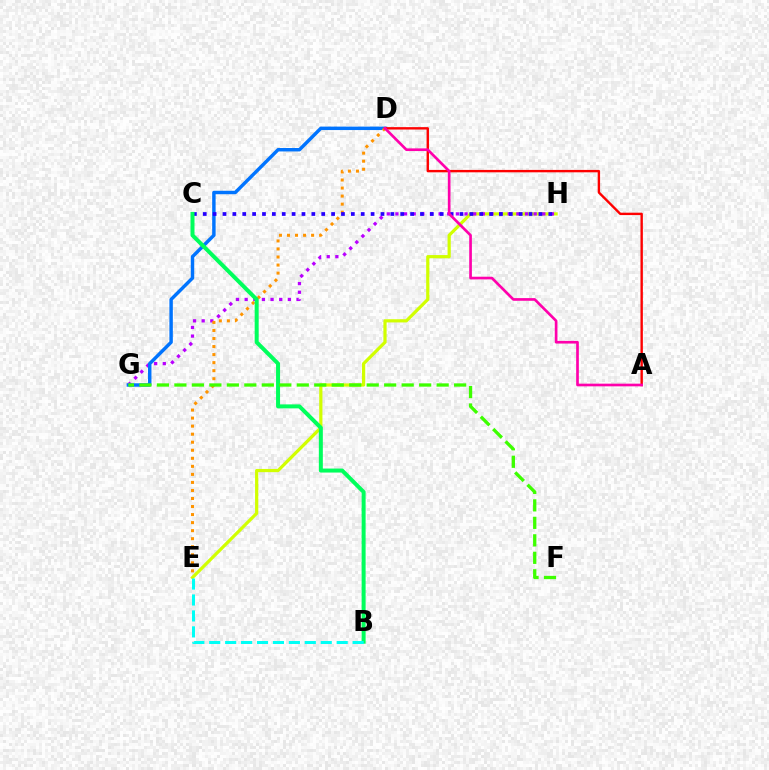{('E', 'H'): [{'color': '#d1ff00', 'line_style': 'solid', 'thickness': 2.31}], ('G', 'H'): [{'color': '#b900ff', 'line_style': 'dotted', 'thickness': 2.35}], ('D', 'G'): [{'color': '#0074ff', 'line_style': 'solid', 'thickness': 2.48}], ('D', 'E'): [{'color': '#ff9400', 'line_style': 'dotted', 'thickness': 2.18}], ('C', 'H'): [{'color': '#2500ff', 'line_style': 'dotted', 'thickness': 2.68}], ('A', 'D'): [{'color': '#ff0000', 'line_style': 'solid', 'thickness': 1.72}, {'color': '#ff00ac', 'line_style': 'solid', 'thickness': 1.93}], ('B', 'C'): [{'color': '#00ff5c', 'line_style': 'solid', 'thickness': 2.88}], ('F', 'G'): [{'color': '#3dff00', 'line_style': 'dashed', 'thickness': 2.38}], ('B', 'E'): [{'color': '#00fff6', 'line_style': 'dashed', 'thickness': 2.16}]}